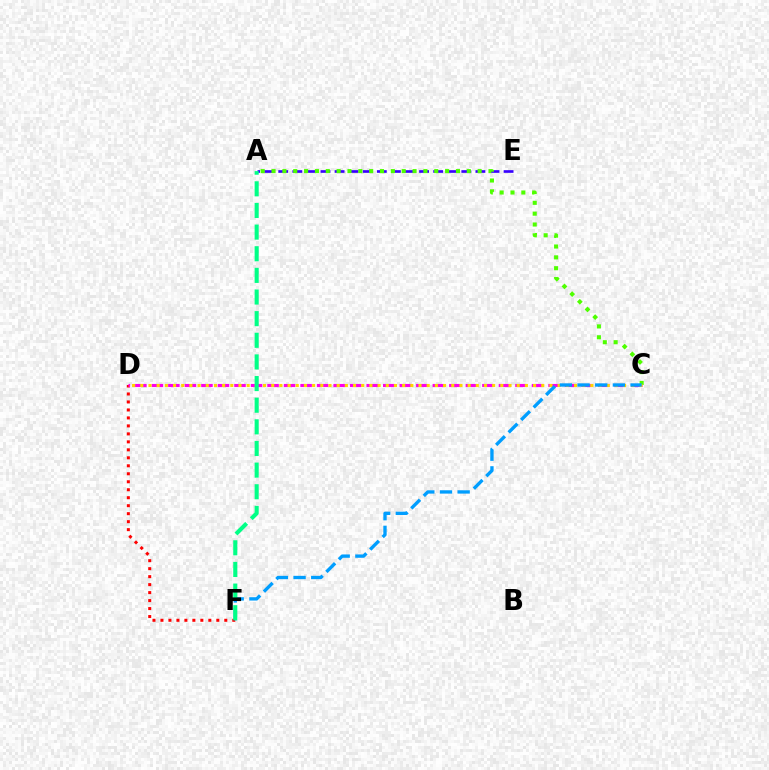{('D', 'F'): [{'color': '#ff0000', 'line_style': 'dotted', 'thickness': 2.17}], ('C', 'D'): [{'color': '#ff00ed', 'line_style': 'dashed', 'thickness': 2.25}, {'color': '#ffd500', 'line_style': 'dotted', 'thickness': 2.22}], ('A', 'E'): [{'color': '#3700ff', 'line_style': 'dashed', 'thickness': 1.91}], ('A', 'C'): [{'color': '#4fff00', 'line_style': 'dotted', 'thickness': 2.95}], ('C', 'F'): [{'color': '#009eff', 'line_style': 'dashed', 'thickness': 2.4}], ('A', 'F'): [{'color': '#00ff86', 'line_style': 'dashed', 'thickness': 2.94}]}